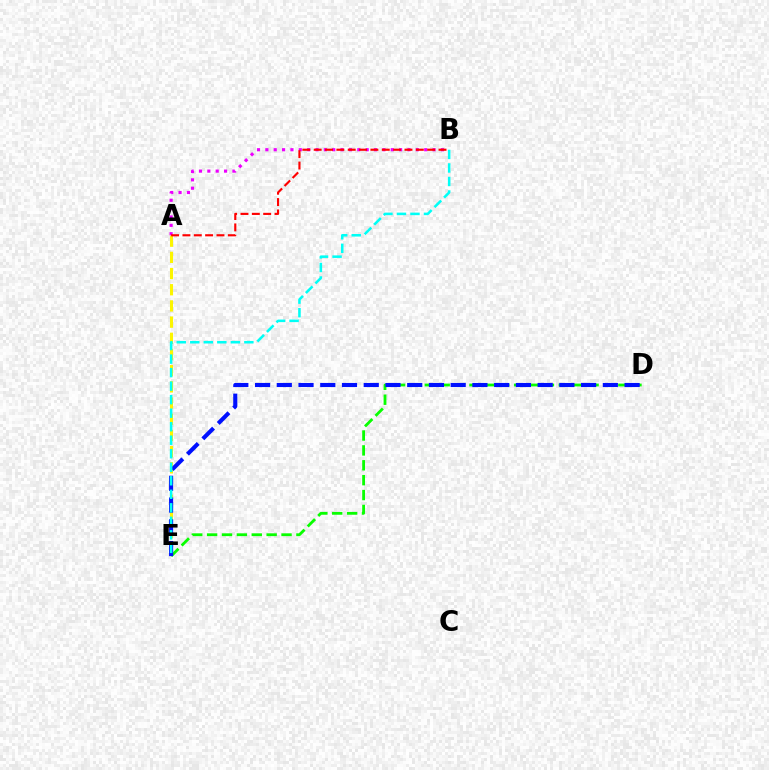{('D', 'E'): [{'color': '#08ff00', 'line_style': 'dashed', 'thickness': 2.02}, {'color': '#0010ff', 'line_style': 'dashed', 'thickness': 2.95}], ('A', 'E'): [{'color': '#fcf500', 'line_style': 'dashed', 'thickness': 2.2}], ('A', 'B'): [{'color': '#ee00ff', 'line_style': 'dotted', 'thickness': 2.27}, {'color': '#ff0000', 'line_style': 'dashed', 'thickness': 1.54}], ('B', 'E'): [{'color': '#00fff6', 'line_style': 'dashed', 'thickness': 1.84}]}